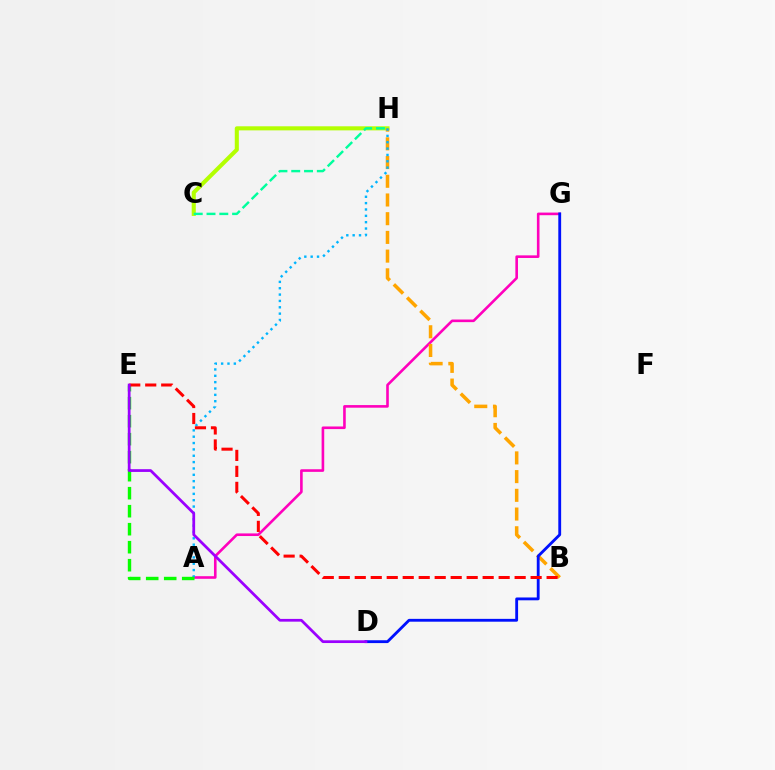{('C', 'H'): [{'color': '#b3ff00', 'line_style': 'solid', 'thickness': 2.93}, {'color': '#00ff9d', 'line_style': 'dashed', 'thickness': 1.74}], ('A', 'G'): [{'color': '#ff00bd', 'line_style': 'solid', 'thickness': 1.88}], ('B', 'H'): [{'color': '#ffa500', 'line_style': 'dashed', 'thickness': 2.54}], ('A', 'H'): [{'color': '#00b5ff', 'line_style': 'dotted', 'thickness': 1.73}], ('D', 'G'): [{'color': '#0010ff', 'line_style': 'solid', 'thickness': 2.04}], ('A', 'E'): [{'color': '#08ff00', 'line_style': 'dashed', 'thickness': 2.45}], ('B', 'E'): [{'color': '#ff0000', 'line_style': 'dashed', 'thickness': 2.17}], ('D', 'E'): [{'color': '#9b00ff', 'line_style': 'solid', 'thickness': 1.98}]}